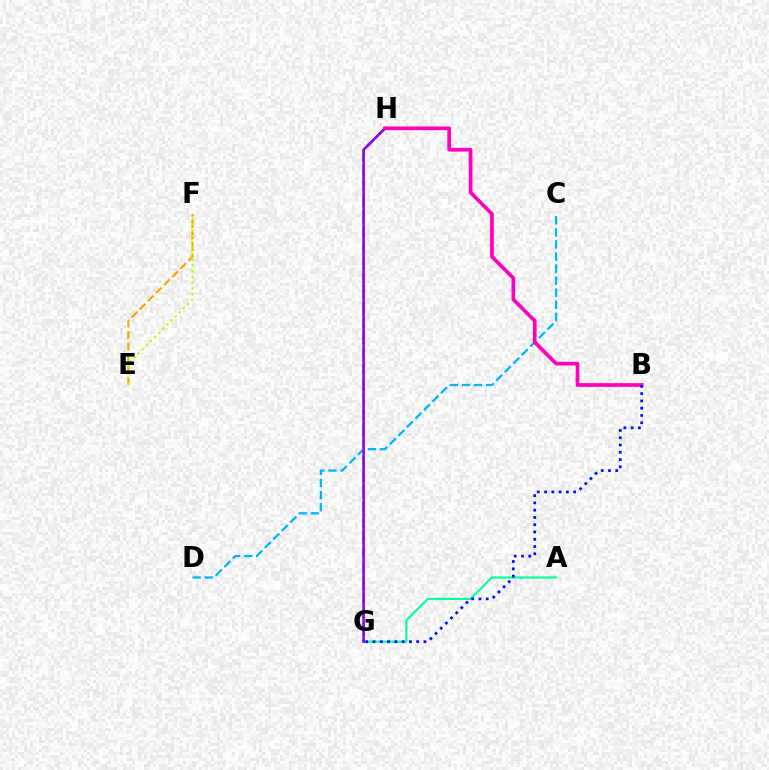{('A', 'G'): [{'color': '#00ff9d', 'line_style': 'solid', 'thickness': 1.52}], ('C', 'D'): [{'color': '#00b5ff', 'line_style': 'dashed', 'thickness': 1.64}], ('G', 'H'): [{'color': '#08ff00', 'line_style': 'dashed', 'thickness': 2.08}, {'color': '#ff0000', 'line_style': 'dotted', 'thickness': 1.55}, {'color': '#9b00ff', 'line_style': 'solid', 'thickness': 1.85}], ('E', 'F'): [{'color': '#ffa500', 'line_style': 'dashed', 'thickness': 1.56}, {'color': '#b3ff00', 'line_style': 'dotted', 'thickness': 1.58}], ('B', 'H'): [{'color': '#ff00bd', 'line_style': 'solid', 'thickness': 2.67}], ('B', 'G'): [{'color': '#0010ff', 'line_style': 'dotted', 'thickness': 1.98}]}